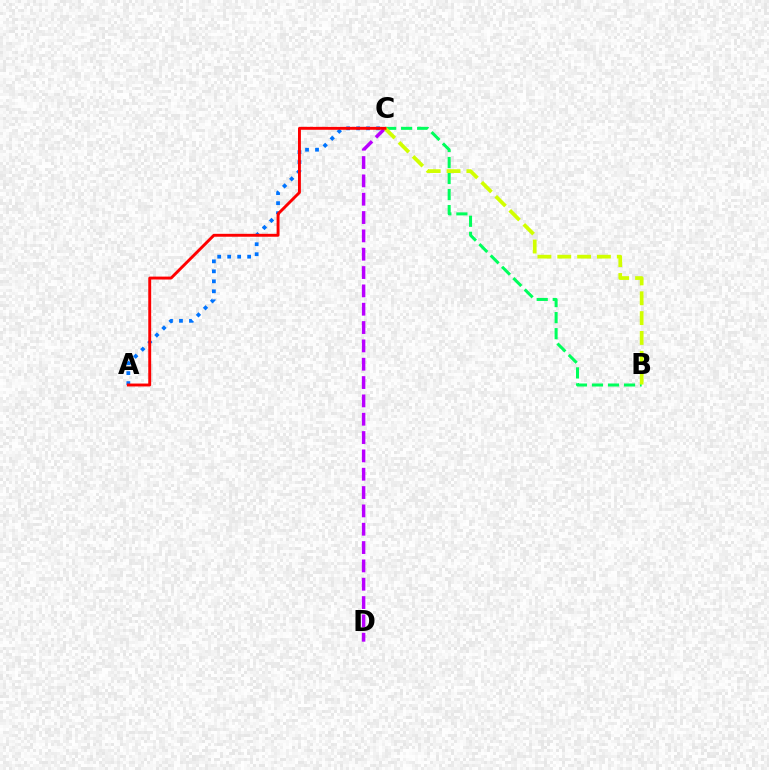{('A', 'C'): [{'color': '#0074ff', 'line_style': 'dotted', 'thickness': 2.71}, {'color': '#ff0000', 'line_style': 'solid', 'thickness': 2.09}], ('B', 'C'): [{'color': '#00ff5c', 'line_style': 'dashed', 'thickness': 2.18}, {'color': '#d1ff00', 'line_style': 'dashed', 'thickness': 2.69}], ('C', 'D'): [{'color': '#b900ff', 'line_style': 'dashed', 'thickness': 2.49}]}